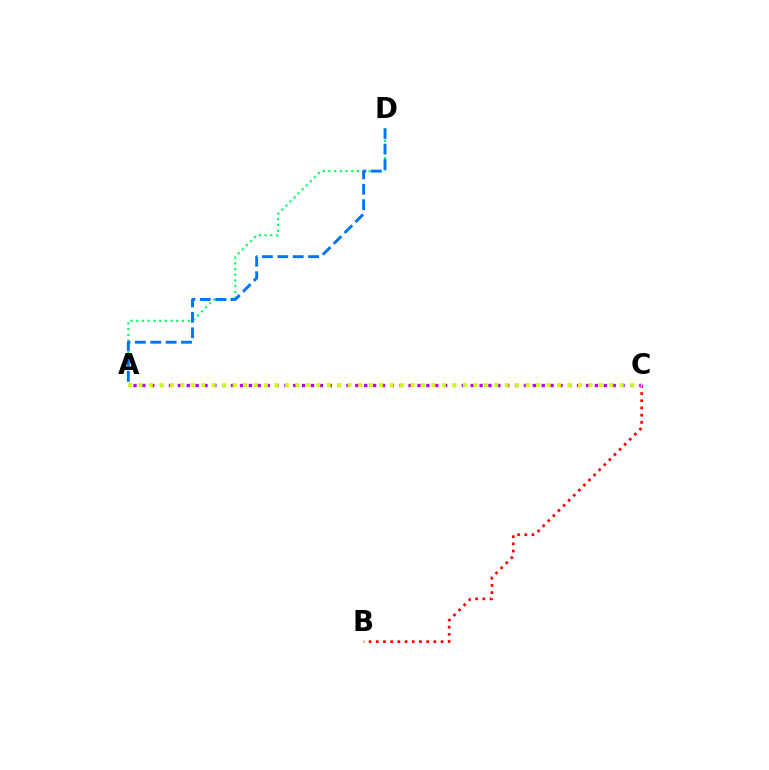{('B', 'C'): [{'color': '#ff0000', 'line_style': 'dotted', 'thickness': 1.96}], ('A', 'C'): [{'color': '#b900ff', 'line_style': 'dotted', 'thickness': 2.41}, {'color': '#d1ff00', 'line_style': 'dotted', 'thickness': 2.84}], ('A', 'D'): [{'color': '#00ff5c', 'line_style': 'dotted', 'thickness': 1.55}, {'color': '#0074ff', 'line_style': 'dashed', 'thickness': 2.09}]}